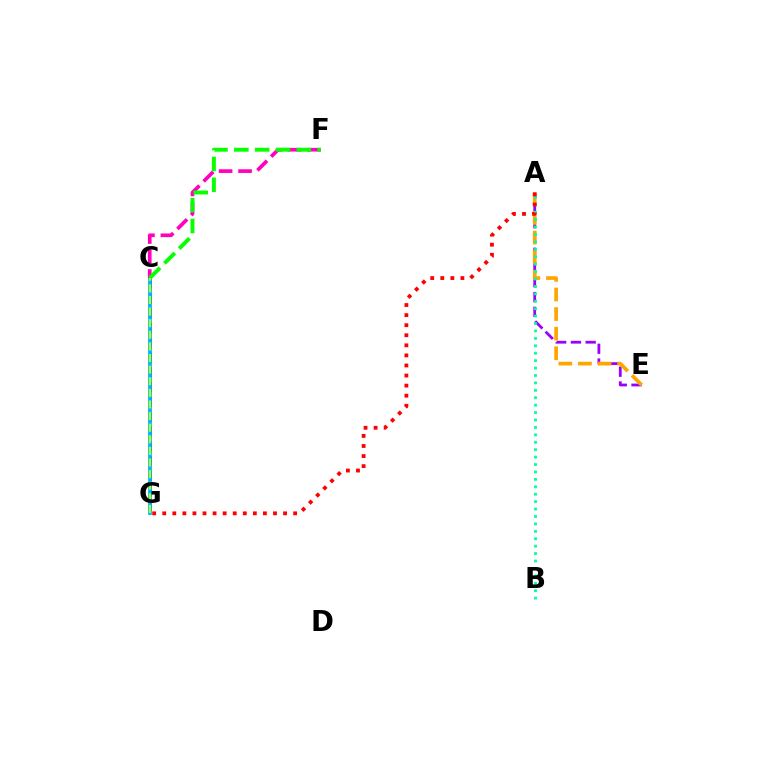{('C', 'G'): [{'color': '#0010ff', 'line_style': 'dashed', 'thickness': 2.01}, {'color': '#00b5ff', 'line_style': 'solid', 'thickness': 2.7}, {'color': '#b3ff00', 'line_style': 'dashed', 'thickness': 1.58}], ('A', 'E'): [{'color': '#9b00ff', 'line_style': 'dashed', 'thickness': 2.01}, {'color': '#ffa500', 'line_style': 'dashed', 'thickness': 2.66}], ('A', 'B'): [{'color': '#00ff9d', 'line_style': 'dotted', 'thickness': 2.02}], ('C', 'F'): [{'color': '#ff00bd', 'line_style': 'dashed', 'thickness': 2.64}, {'color': '#08ff00', 'line_style': 'dashed', 'thickness': 2.83}], ('A', 'G'): [{'color': '#ff0000', 'line_style': 'dotted', 'thickness': 2.74}]}